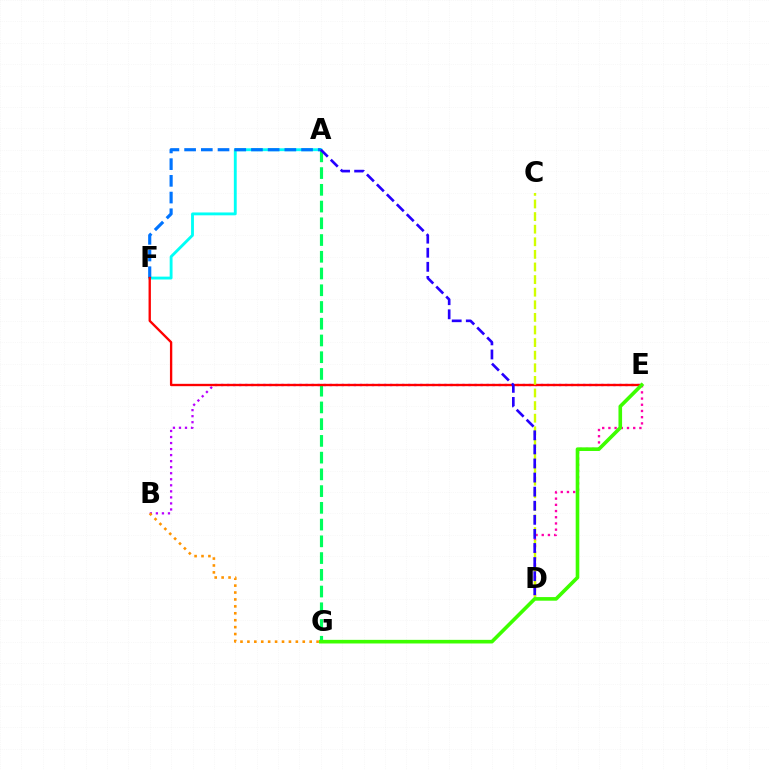{('A', 'F'): [{'color': '#00fff6', 'line_style': 'solid', 'thickness': 2.06}, {'color': '#0074ff', 'line_style': 'dashed', 'thickness': 2.27}], ('A', 'G'): [{'color': '#00ff5c', 'line_style': 'dashed', 'thickness': 2.27}], ('D', 'E'): [{'color': '#ff00ac', 'line_style': 'dotted', 'thickness': 1.69}], ('B', 'E'): [{'color': '#b900ff', 'line_style': 'dotted', 'thickness': 1.64}], ('E', 'F'): [{'color': '#ff0000', 'line_style': 'solid', 'thickness': 1.69}], ('C', 'D'): [{'color': '#d1ff00', 'line_style': 'dashed', 'thickness': 1.71}], ('A', 'D'): [{'color': '#2500ff', 'line_style': 'dashed', 'thickness': 1.91}], ('B', 'G'): [{'color': '#ff9400', 'line_style': 'dotted', 'thickness': 1.88}], ('E', 'G'): [{'color': '#3dff00', 'line_style': 'solid', 'thickness': 2.61}]}